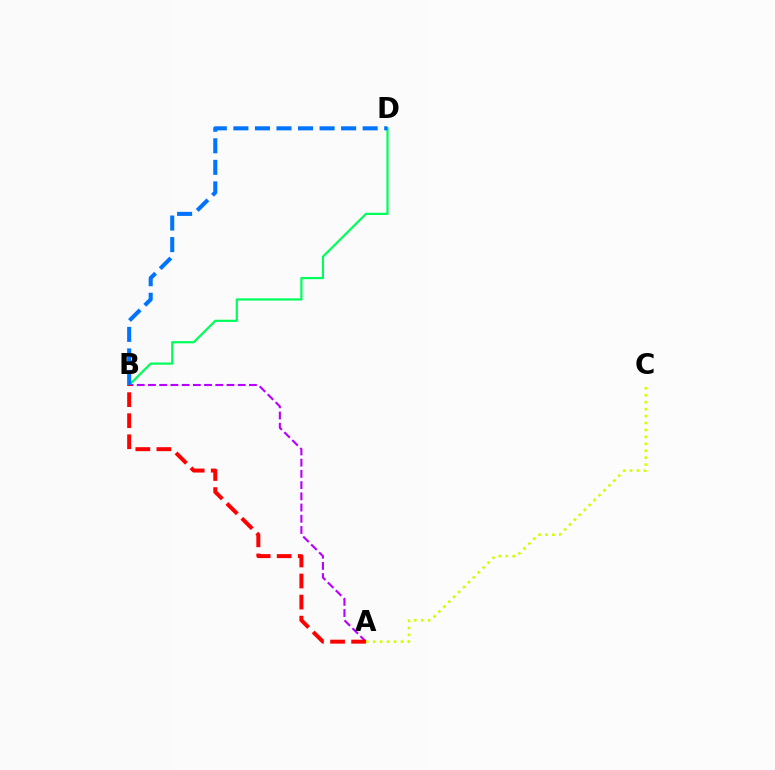{('A', 'B'): [{'color': '#b900ff', 'line_style': 'dashed', 'thickness': 1.52}, {'color': '#ff0000', 'line_style': 'dashed', 'thickness': 2.86}], ('B', 'D'): [{'color': '#00ff5c', 'line_style': 'solid', 'thickness': 1.6}, {'color': '#0074ff', 'line_style': 'dashed', 'thickness': 2.93}], ('A', 'C'): [{'color': '#d1ff00', 'line_style': 'dotted', 'thickness': 1.88}]}